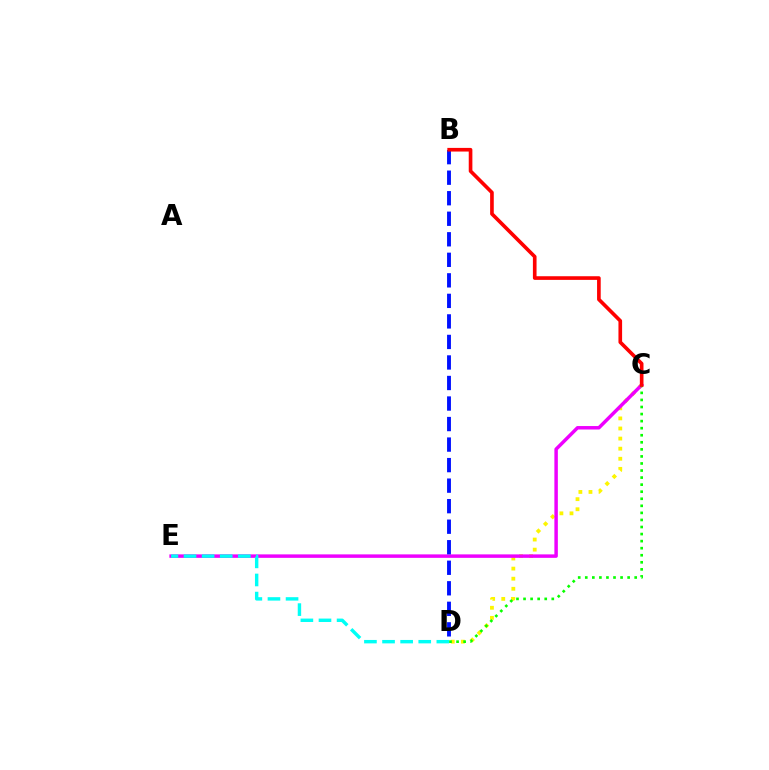{('C', 'D'): [{'color': '#fcf500', 'line_style': 'dotted', 'thickness': 2.74}, {'color': '#08ff00', 'line_style': 'dotted', 'thickness': 1.92}], ('C', 'E'): [{'color': '#ee00ff', 'line_style': 'solid', 'thickness': 2.5}], ('D', 'E'): [{'color': '#00fff6', 'line_style': 'dashed', 'thickness': 2.46}], ('B', 'D'): [{'color': '#0010ff', 'line_style': 'dashed', 'thickness': 2.79}], ('B', 'C'): [{'color': '#ff0000', 'line_style': 'solid', 'thickness': 2.62}]}